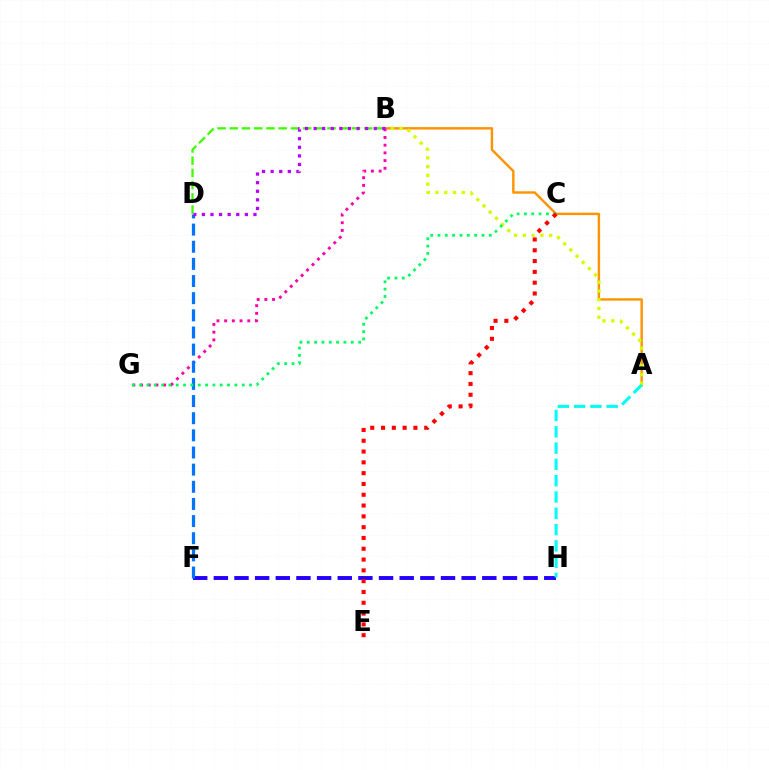{('B', 'D'): [{'color': '#3dff00', 'line_style': 'dashed', 'thickness': 1.66}, {'color': '#b900ff', 'line_style': 'dotted', 'thickness': 2.34}], ('F', 'H'): [{'color': '#2500ff', 'line_style': 'dashed', 'thickness': 2.81}], ('A', 'B'): [{'color': '#ff9400', 'line_style': 'solid', 'thickness': 1.75}, {'color': '#d1ff00', 'line_style': 'dotted', 'thickness': 2.38}], ('B', 'G'): [{'color': '#ff00ac', 'line_style': 'dotted', 'thickness': 2.09}], ('D', 'F'): [{'color': '#0074ff', 'line_style': 'dashed', 'thickness': 2.33}], ('A', 'H'): [{'color': '#00fff6', 'line_style': 'dashed', 'thickness': 2.21}], ('C', 'G'): [{'color': '#00ff5c', 'line_style': 'dotted', 'thickness': 1.99}], ('C', 'E'): [{'color': '#ff0000', 'line_style': 'dotted', 'thickness': 2.93}]}